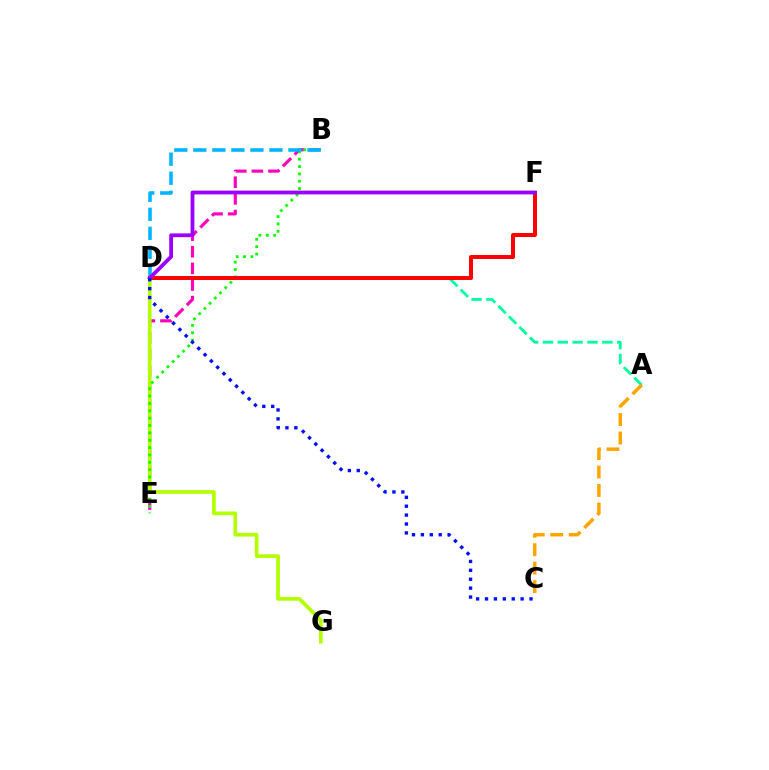{('B', 'E'): [{'color': '#ff00bd', 'line_style': 'dashed', 'thickness': 2.26}, {'color': '#08ff00', 'line_style': 'dotted', 'thickness': 2.0}], ('D', 'G'): [{'color': '#b3ff00', 'line_style': 'solid', 'thickness': 2.65}], ('B', 'D'): [{'color': '#00b5ff', 'line_style': 'dashed', 'thickness': 2.58}], ('A', 'D'): [{'color': '#00ff9d', 'line_style': 'dashed', 'thickness': 2.02}], ('D', 'F'): [{'color': '#ff0000', 'line_style': 'solid', 'thickness': 2.86}, {'color': '#9b00ff', 'line_style': 'solid', 'thickness': 2.73}], ('C', 'D'): [{'color': '#0010ff', 'line_style': 'dotted', 'thickness': 2.42}], ('A', 'C'): [{'color': '#ffa500', 'line_style': 'dashed', 'thickness': 2.51}]}